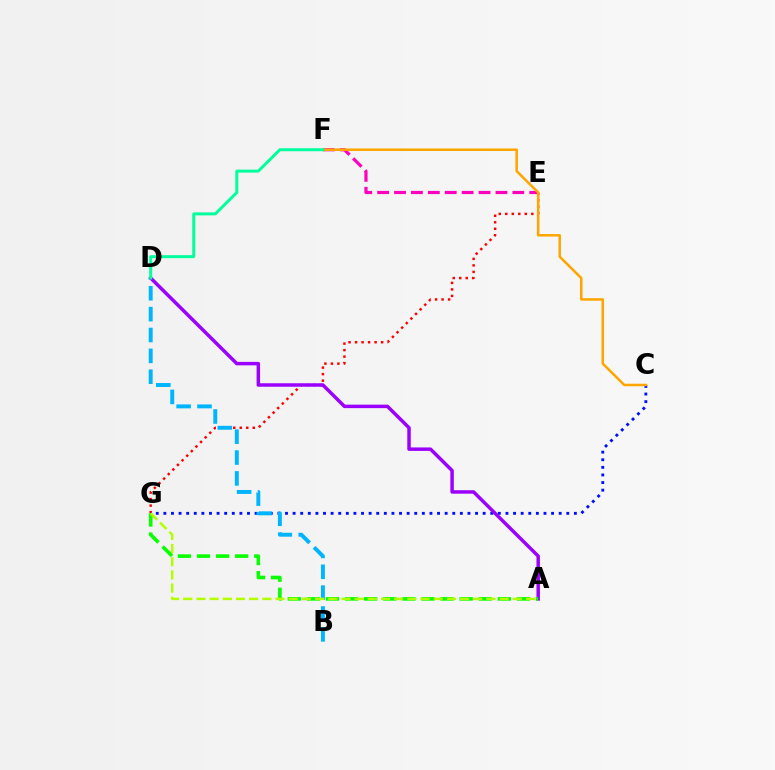{('E', 'G'): [{'color': '#ff0000', 'line_style': 'dotted', 'thickness': 1.77}], ('C', 'G'): [{'color': '#0010ff', 'line_style': 'dotted', 'thickness': 2.07}], ('B', 'D'): [{'color': '#00b5ff', 'line_style': 'dashed', 'thickness': 2.83}], ('A', 'D'): [{'color': '#9b00ff', 'line_style': 'solid', 'thickness': 2.5}], ('E', 'F'): [{'color': '#ff00bd', 'line_style': 'dashed', 'thickness': 2.3}], ('C', 'F'): [{'color': '#ffa500', 'line_style': 'solid', 'thickness': 1.82}], ('A', 'G'): [{'color': '#08ff00', 'line_style': 'dashed', 'thickness': 2.59}, {'color': '#b3ff00', 'line_style': 'dashed', 'thickness': 1.79}], ('D', 'F'): [{'color': '#00ff9d', 'line_style': 'solid', 'thickness': 2.16}]}